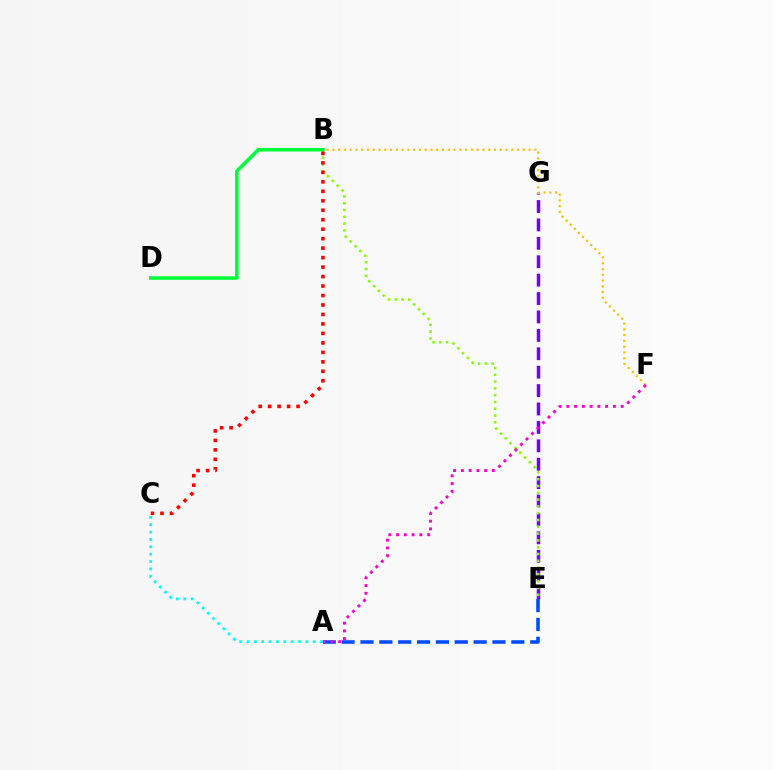{('E', 'G'): [{'color': '#7200ff', 'line_style': 'dashed', 'thickness': 2.5}], ('B', 'F'): [{'color': '#ffbd00', 'line_style': 'dotted', 'thickness': 1.57}], ('A', 'E'): [{'color': '#004bff', 'line_style': 'dashed', 'thickness': 2.56}], ('A', 'C'): [{'color': '#00fff6', 'line_style': 'dotted', 'thickness': 2.0}], ('B', 'E'): [{'color': '#84ff00', 'line_style': 'dotted', 'thickness': 1.85}], ('B', 'D'): [{'color': '#00ff39', 'line_style': 'solid', 'thickness': 2.53}], ('B', 'C'): [{'color': '#ff0000', 'line_style': 'dotted', 'thickness': 2.57}], ('A', 'F'): [{'color': '#ff00cf', 'line_style': 'dotted', 'thickness': 2.11}]}